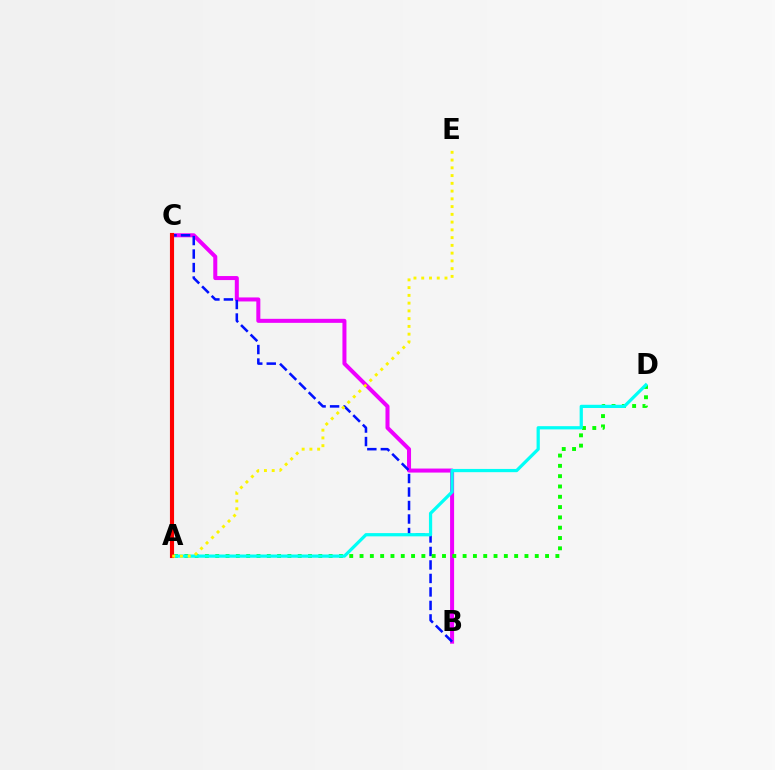{('B', 'C'): [{'color': '#ee00ff', 'line_style': 'solid', 'thickness': 2.89}, {'color': '#0010ff', 'line_style': 'dashed', 'thickness': 1.83}], ('A', 'D'): [{'color': '#08ff00', 'line_style': 'dotted', 'thickness': 2.8}, {'color': '#00fff6', 'line_style': 'solid', 'thickness': 2.33}], ('A', 'C'): [{'color': '#ff0000', 'line_style': 'solid', 'thickness': 2.96}], ('A', 'E'): [{'color': '#fcf500', 'line_style': 'dotted', 'thickness': 2.11}]}